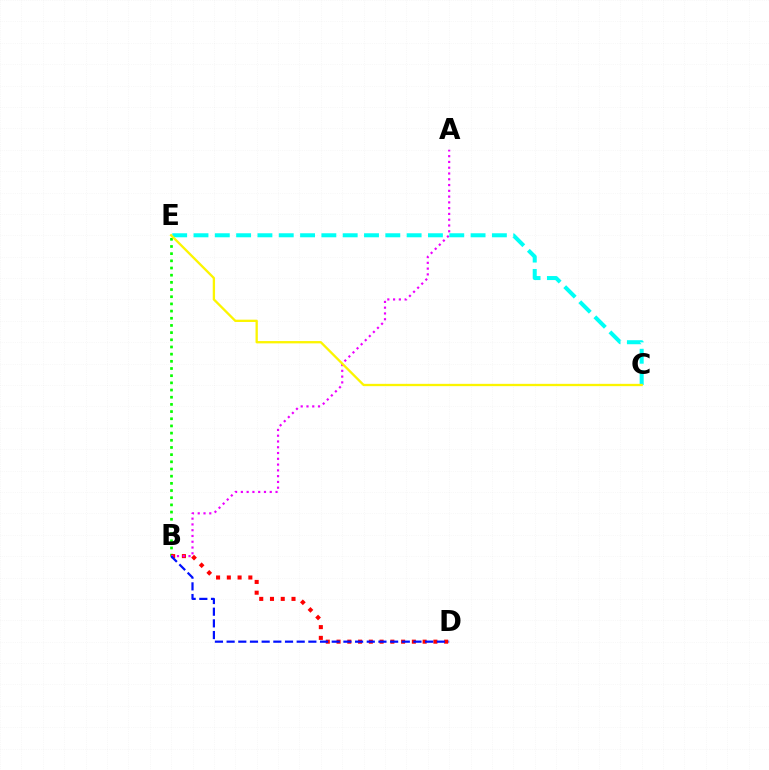{('B', 'E'): [{'color': '#08ff00', 'line_style': 'dotted', 'thickness': 1.95}], ('B', 'D'): [{'color': '#ff0000', 'line_style': 'dotted', 'thickness': 2.92}, {'color': '#0010ff', 'line_style': 'dashed', 'thickness': 1.59}], ('A', 'B'): [{'color': '#ee00ff', 'line_style': 'dotted', 'thickness': 1.57}], ('C', 'E'): [{'color': '#00fff6', 'line_style': 'dashed', 'thickness': 2.9}, {'color': '#fcf500', 'line_style': 'solid', 'thickness': 1.67}]}